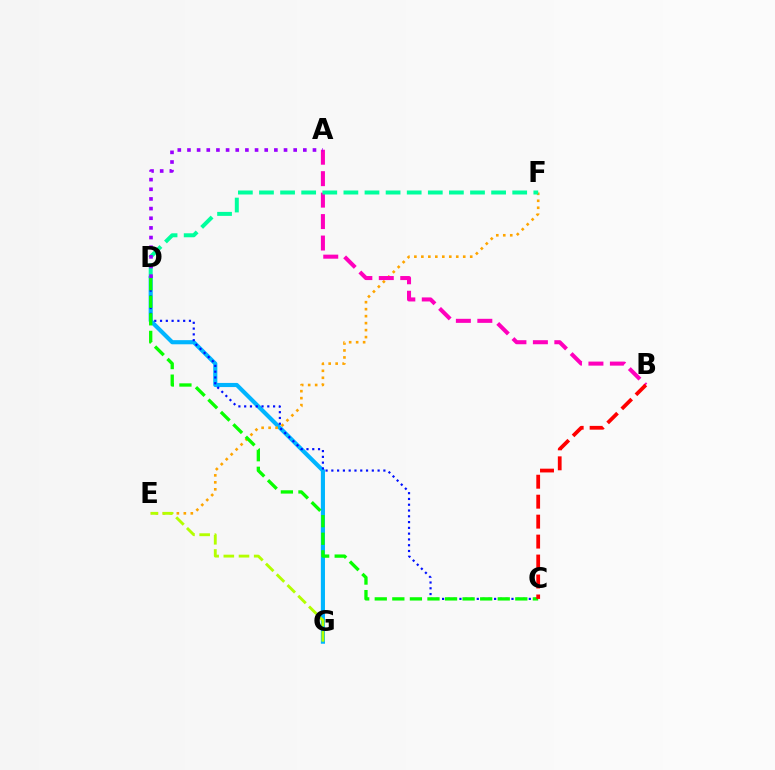{('D', 'G'): [{'color': '#00b5ff', 'line_style': 'solid', 'thickness': 2.98}], ('C', 'D'): [{'color': '#0010ff', 'line_style': 'dotted', 'thickness': 1.57}, {'color': '#08ff00', 'line_style': 'dashed', 'thickness': 2.39}], ('E', 'F'): [{'color': '#ffa500', 'line_style': 'dotted', 'thickness': 1.9}], ('A', 'B'): [{'color': '#ff00bd', 'line_style': 'dashed', 'thickness': 2.91}], ('B', 'C'): [{'color': '#ff0000', 'line_style': 'dashed', 'thickness': 2.71}], ('D', 'F'): [{'color': '#00ff9d', 'line_style': 'dashed', 'thickness': 2.87}], ('E', 'G'): [{'color': '#b3ff00', 'line_style': 'dashed', 'thickness': 2.06}], ('A', 'D'): [{'color': '#9b00ff', 'line_style': 'dotted', 'thickness': 2.62}]}